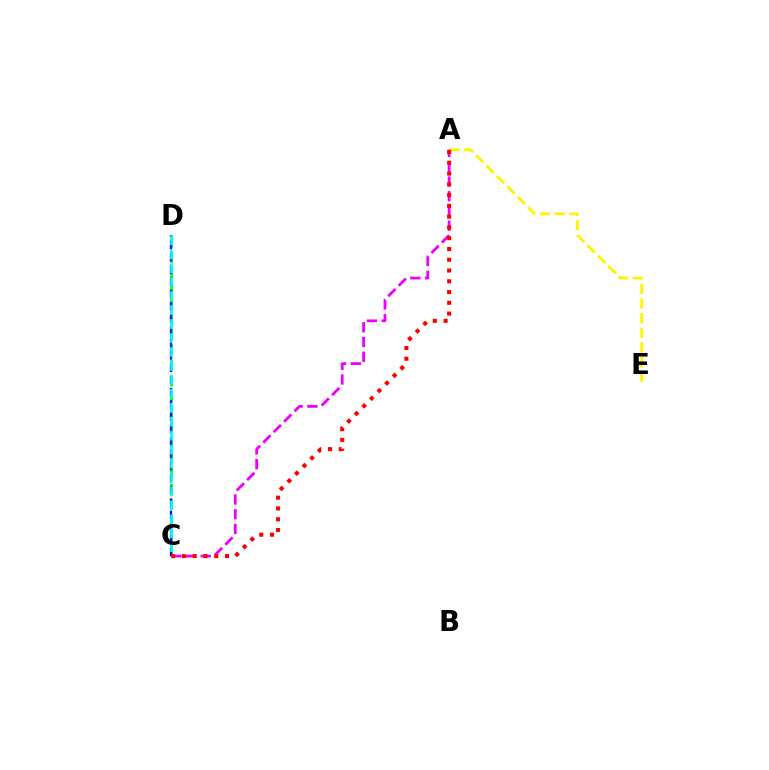{('C', 'D'): [{'color': '#08ff00', 'line_style': 'dashed', 'thickness': 2.1}, {'color': '#0010ff', 'line_style': 'dashed', 'thickness': 1.67}, {'color': '#00fff6', 'line_style': 'dashed', 'thickness': 1.89}], ('A', 'E'): [{'color': '#fcf500', 'line_style': 'dashed', 'thickness': 1.99}], ('A', 'C'): [{'color': '#ee00ff', 'line_style': 'dashed', 'thickness': 2.0}, {'color': '#ff0000', 'line_style': 'dotted', 'thickness': 2.93}]}